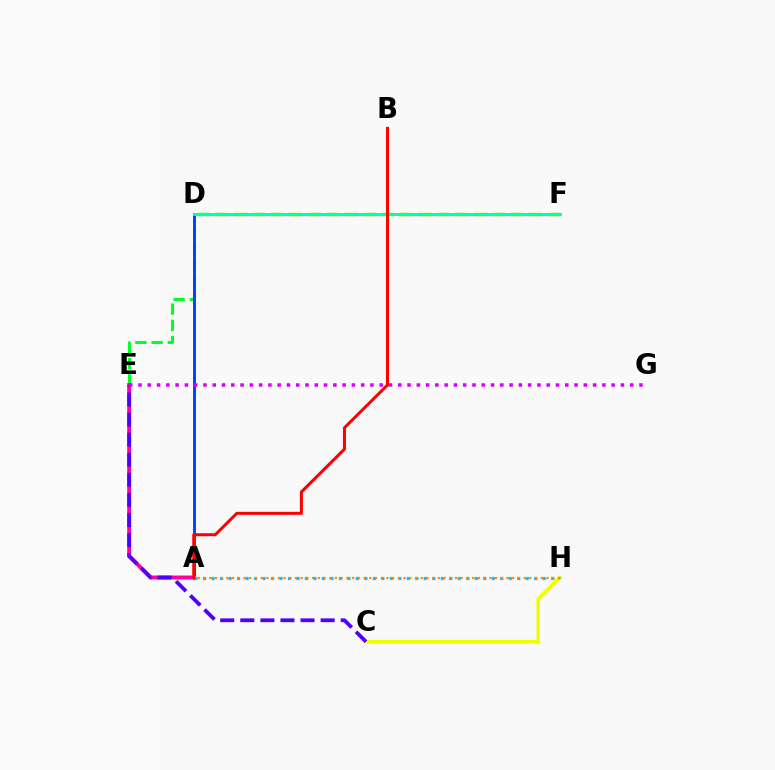{('D', 'F'): [{'color': '#66ff00', 'line_style': 'dashed', 'thickness': 2.51}, {'color': '#00ffaf', 'line_style': 'solid', 'thickness': 2.1}], ('D', 'E'): [{'color': '#00ff27', 'line_style': 'dashed', 'thickness': 2.21}], ('C', 'H'): [{'color': '#eeff00', 'line_style': 'solid', 'thickness': 2.56}], ('A', 'D'): [{'color': '#003fff', 'line_style': 'solid', 'thickness': 2.08}], ('A', 'E'): [{'color': '#ff00a0', 'line_style': 'solid', 'thickness': 2.84}], ('C', 'E'): [{'color': '#4f00ff', 'line_style': 'dashed', 'thickness': 2.73}], ('A', 'H'): [{'color': '#00c7ff', 'line_style': 'dotted', 'thickness': 2.31}, {'color': '#ff8800', 'line_style': 'dotted', 'thickness': 1.55}], ('E', 'G'): [{'color': '#d600ff', 'line_style': 'dotted', 'thickness': 2.52}], ('A', 'B'): [{'color': '#ff0000', 'line_style': 'solid', 'thickness': 2.16}]}